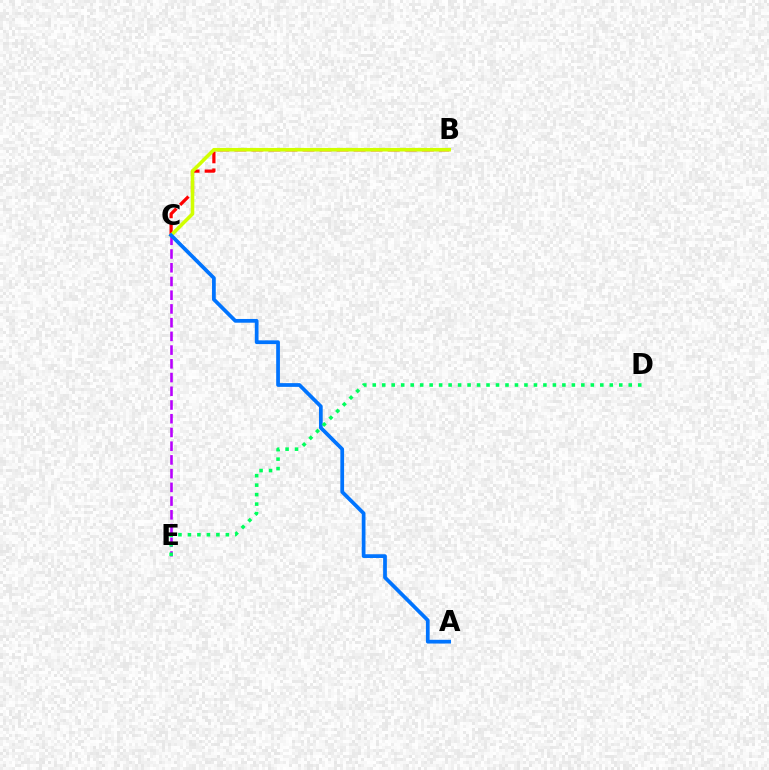{('B', 'C'): [{'color': '#ff0000', 'line_style': 'dashed', 'thickness': 2.31}, {'color': '#d1ff00', 'line_style': 'solid', 'thickness': 2.56}], ('C', 'E'): [{'color': '#b900ff', 'line_style': 'dashed', 'thickness': 1.86}], ('A', 'C'): [{'color': '#0074ff', 'line_style': 'solid', 'thickness': 2.69}], ('D', 'E'): [{'color': '#00ff5c', 'line_style': 'dotted', 'thickness': 2.58}]}